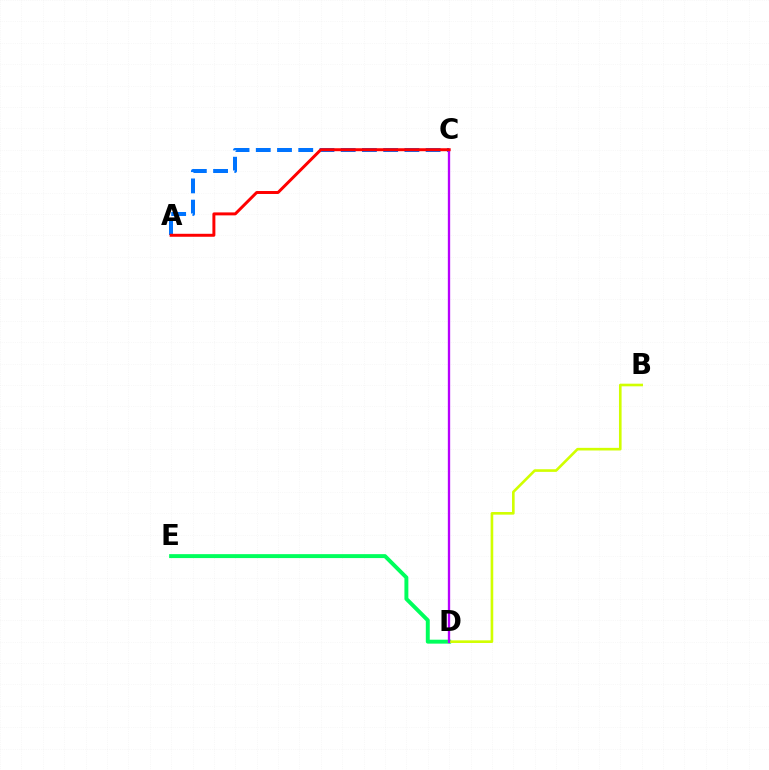{('D', 'E'): [{'color': '#00ff5c', 'line_style': 'solid', 'thickness': 2.83}], ('B', 'D'): [{'color': '#d1ff00', 'line_style': 'solid', 'thickness': 1.89}], ('A', 'C'): [{'color': '#0074ff', 'line_style': 'dashed', 'thickness': 2.88}, {'color': '#ff0000', 'line_style': 'solid', 'thickness': 2.14}], ('C', 'D'): [{'color': '#b900ff', 'line_style': 'solid', 'thickness': 1.68}]}